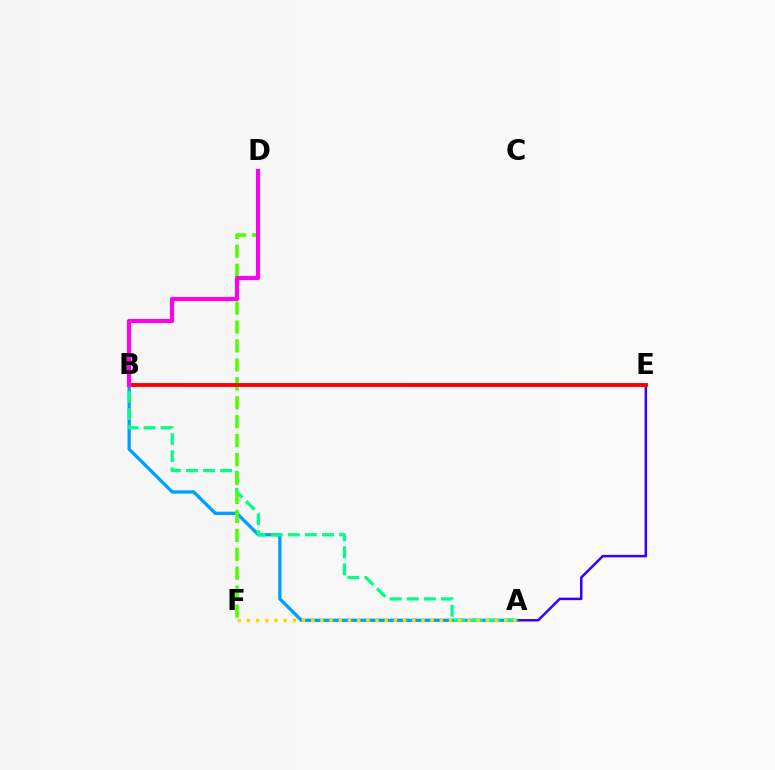{('A', 'E'): [{'color': '#3700ff', 'line_style': 'solid', 'thickness': 1.8}], ('A', 'B'): [{'color': '#009eff', 'line_style': 'solid', 'thickness': 2.37}, {'color': '#00ff86', 'line_style': 'dashed', 'thickness': 2.32}], ('A', 'F'): [{'color': '#ffd500', 'line_style': 'dotted', 'thickness': 2.5}], ('D', 'F'): [{'color': '#4fff00', 'line_style': 'dashed', 'thickness': 2.57}], ('B', 'E'): [{'color': '#ff0000', 'line_style': 'solid', 'thickness': 2.81}], ('B', 'D'): [{'color': '#ff00ed', 'line_style': 'solid', 'thickness': 2.98}]}